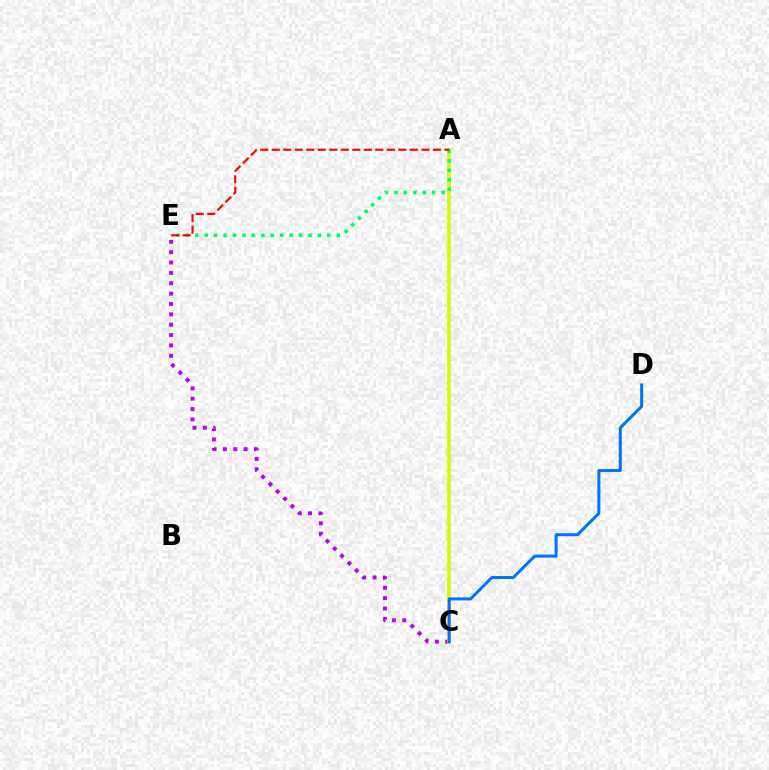{('C', 'E'): [{'color': '#b900ff', 'line_style': 'dotted', 'thickness': 2.81}], ('A', 'C'): [{'color': '#d1ff00', 'line_style': 'solid', 'thickness': 2.65}], ('A', 'E'): [{'color': '#00ff5c', 'line_style': 'dotted', 'thickness': 2.56}, {'color': '#ff0000', 'line_style': 'dashed', 'thickness': 1.56}], ('C', 'D'): [{'color': '#0074ff', 'line_style': 'solid', 'thickness': 2.18}]}